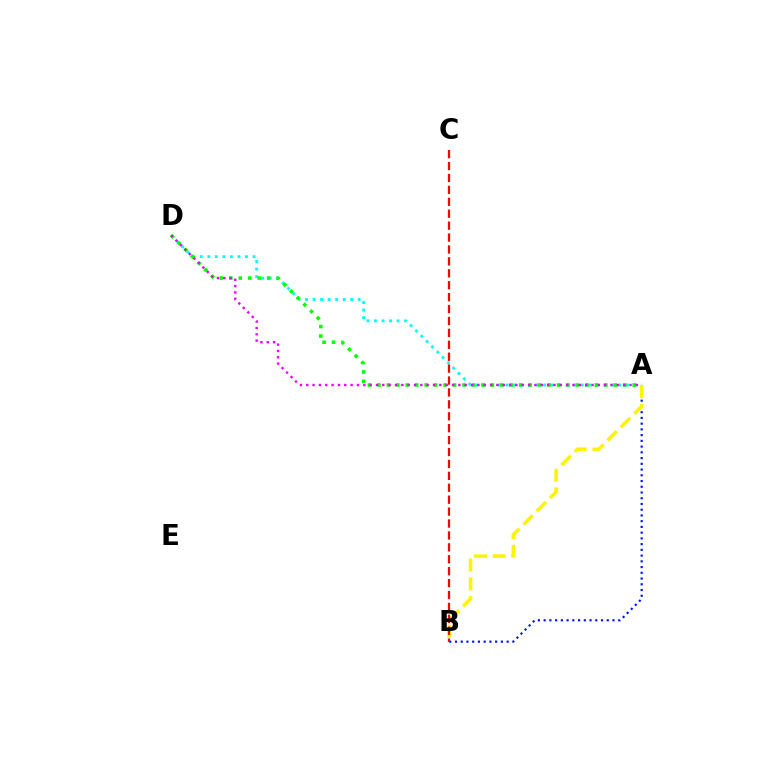{('A', 'D'): [{'color': '#00fff6', 'line_style': 'dotted', 'thickness': 2.05}, {'color': '#08ff00', 'line_style': 'dotted', 'thickness': 2.57}, {'color': '#ee00ff', 'line_style': 'dotted', 'thickness': 1.72}], ('A', 'B'): [{'color': '#0010ff', 'line_style': 'dotted', 'thickness': 1.56}, {'color': '#fcf500', 'line_style': 'dashed', 'thickness': 2.55}], ('B', 'C'): [{'color': '#ff0000', 'line_style': 'dashed', 'thickness': 1.62}]}